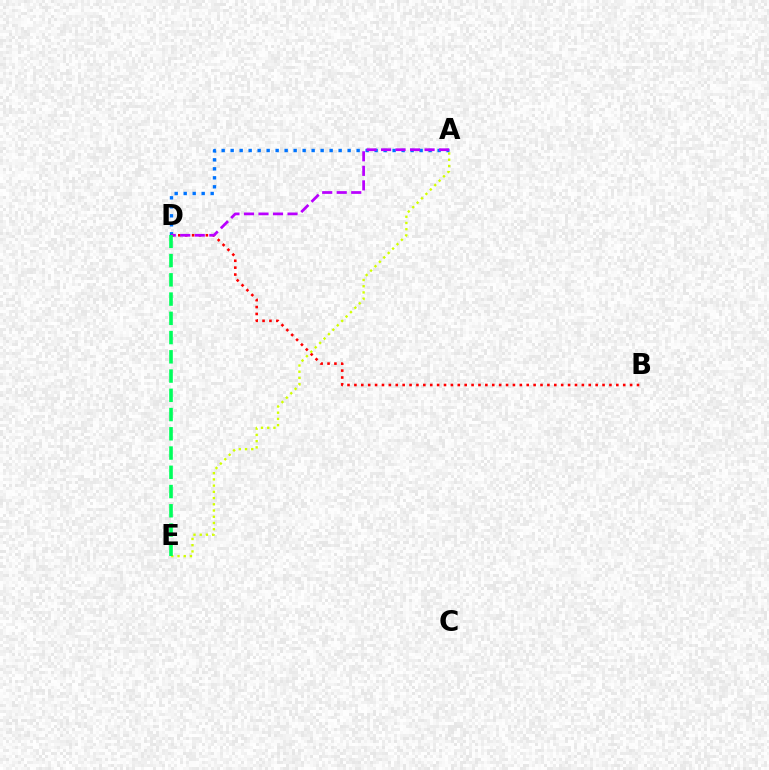{('A', 'D'): [{'color': '#0074ff', 'line_style': 'dotted', 'thickness': 2.44}, {'color': '#b900ff', 'line_style': 'dashed', 'thickness': 1.97}], ('B', 'D'): [{'color': '#ff0000', 'line_style': 'dotted', 'thickness': 1.87}], ('A', 'E'): [{'color': '#d1ff00', 'line_style': 'dotted', 'thickness': 1.69}], ('D', 'E'): [{'color': '#00ff5c', 'line_style': 'dashed', 'thickness': 2.61}]}